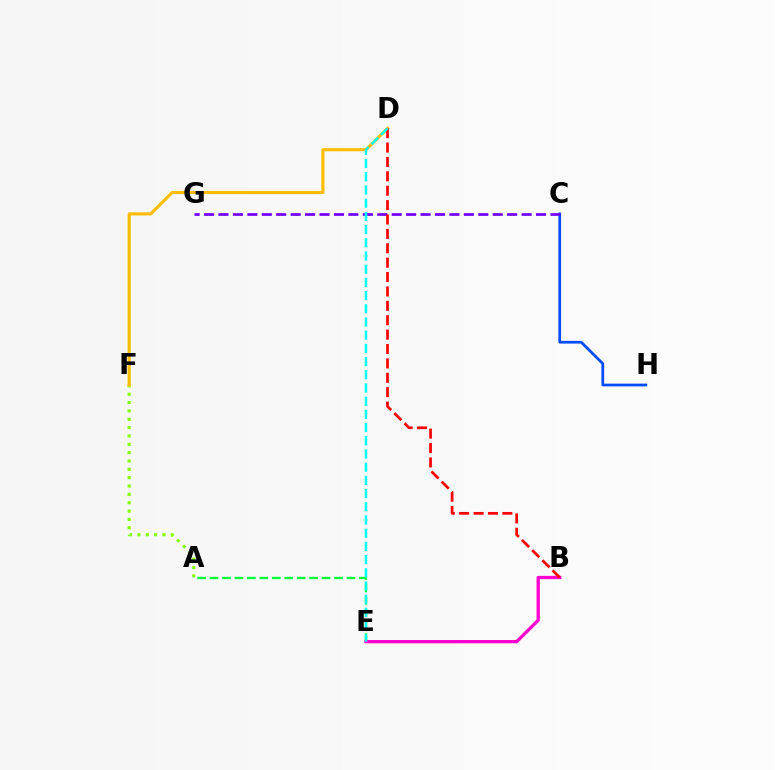{('C', 'H'): [{'color': '#004bff', 'line_style': 'solid', 'thickness': 1.97}], ('A', 'E'): [{'color': '#00ff39', 'line_style': 'dashed', 'thickness': 1.69}], ('A', 'F'): [{'color': '#84ff00', 'line_style': 'dotted', 'thickness': 2.27}], ('B', 'E'): [{'color': '#ff00cf', 'line_style': 'solid', 'thickness': 2.35}], ('C', 'G'): [{'color': '#7200ff', 'line_style': 'dashed', 'thickness': 1.96}], ('D', 'F'): [{'color': '#ffbd00', 'line_style': 'solid', 'thickness': 2.24}], ('B', 'D'): [{'color': '#ff0000', 'line_style': 'dashed', 'thickness': 1.96}], ('D', 'E'): [{'color': '#00fff6', 'line_style': 'dashed', 'thickness': 1.79}]}